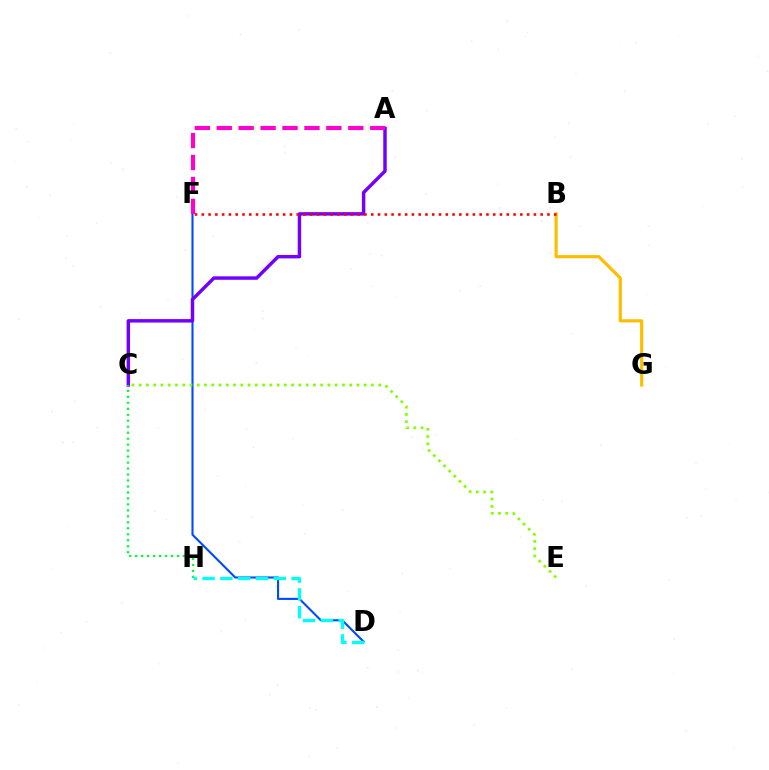{('D', 'F'): [{'color': '#004bff', 'line_style': 'solid', 'thickness': 1.52}], ('B', 'G'): [{'color': '#ffbd00', 'line_style': 'solid', 'thickness': 2.28}], ('A', 'C'): [{'color': '#7200ff', 'line_style': 'solid', 'thickness': 2.49}], ('C', 'H'): [{'color': '#00ff39', 'line_style': 'dotted', 'thickness': 1.62}], ('B', 'F'): [{'color': '#ff0000', 'line_style': 'dotted', 'thickness': 1.84}], ('A', 'F'): [{'color': '#ff00cf', 'line_style': 'dashed', 'thickness': 2.98}], ('D', 'H'): [{'color': '#00fff6', 'line_style': 'dashed', 'thickness': 2.42}], ('C', 'E'): [{'color': '#84ff00', 'line_style': 'dotted', 'thickness': 1.97}]}